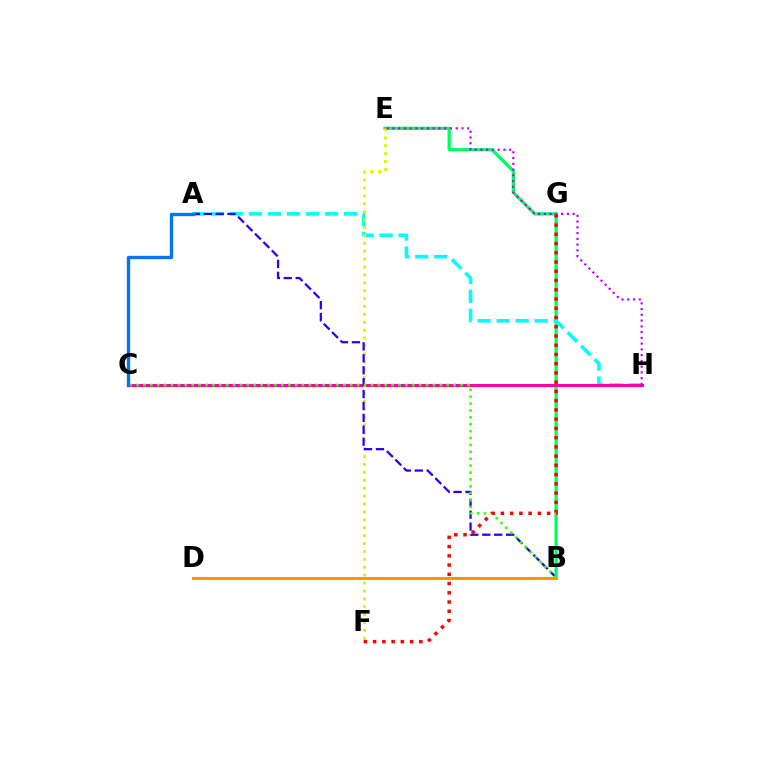{('B', 'E'): [{'color': '#00ff5c', 'line_style': 'solid', 'thickness': 2.33}], ('A', 'H'): [{'color': '#00fff6', 'line_style': 'dashed', 'thickness': 2.58}], ('C', 'H'): [{'color': '#ff00ac', 'line_style': 'solid', 'thickness': 2.18}], ('E', 'F'): [{'color': '#d1ff00', 'line_style': 'dotted', 'thickness': 2.15}], ('A', 'B'): [{'color': '#2500ff', 'line_style': 'dashed', 'thickness': 1.62}], ('B', 'C'): [{'color': '#3dff00', 'line_style': 'dotted', 'thickness': 1.87}], ('B', 'D'): [{'color': '#ff9400', 'line_style': 'solid', 'thickness': 2.18}], ('F', 'G'): [{'color': '#ff0000', 'line_style': 'dotted', 'thickness': 2.51}], ('A', 'C'): [{'color': '#0074ff', 'line_style': 'solid', 'thickness': 2.4}], ('E', 'H'): [{'color': '#b900ff', 'line_style': 'dotted', 'thickness': 1.56}]}